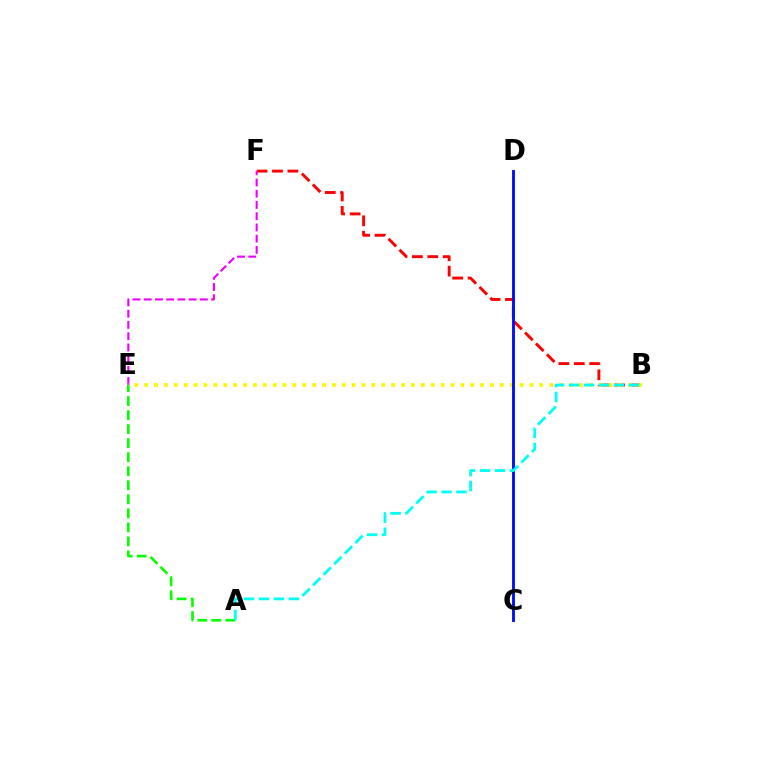{('B', 'F'): [{'color': '#ff0000', 'line_style': 'dashed', 'thickness': 2.09}], ('A', 'E'): [{'color': '#08ff00', 'line_style': 'dashed', 'thickness': 1.91}], ('E', 'F'): [{'color': '#ee00ff', 'line_style': 'dashed', 'thickness': 1.53}], ('B', 'E'): [{'color': '#fcf500', 'line_style': 'dotted', 'thickness': 2.68}], ('C', 'D'): [{'color': '#0010ff', 'line_style': 'solid', 'thickness': 2.08}], ('A', 'B'): [{'color': '#00fff6', 'line_style': 'dashed', 'thickness': 2.03}]}